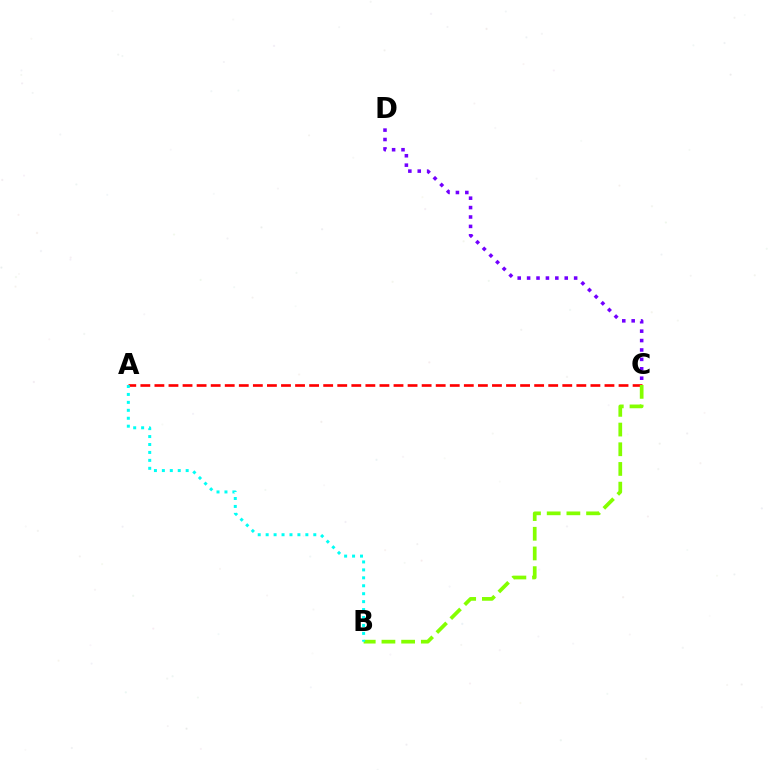{('A', 'C'): [{'color': '#ff0000', 'line_style': 'dashed', 'thickness': 1.91}], ('B', 'C'): [{'color': '#84ff00', 'line_style': 'dashed', 'thickness': 2.68}], ('A', 'B'): [{'color': '#00fff6', 'line_style': 'dotted', 'thickness': 2.16}], ('C', 'D'): [{'color': '#7200ff', 'line_style': 'dotted', 'thickness': 2.56}]}